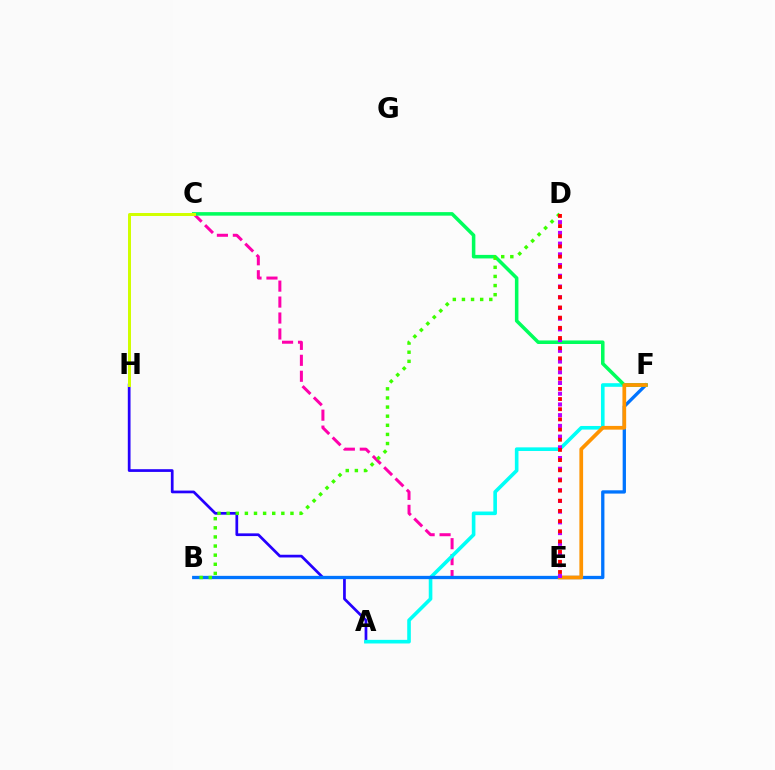{('A', 'H'): [{'color': '#2500ff', 'line_style': 'solid', 'thickness': 1.96}], ('C', 'E'): [{'color': '#ff00ac', 'line_style': 'dashed', 'thickness': 2.17}], ('A', 'F'): [{'color': '#00fff6', 'line_style': 'solid', 'thickness': 2.6}], ('B', 'F'): [{'color': '#0074ff', 'line_style': 'solid', 'thickness': 2.37}], ('C', 'F'): [{'color': '#00ff5c', 'line_style': 'solid', 'thickness': 2.54}], ('E', 'F'): [{'color': '#ff9400', 'line_style': 'solid', 'thickness': 2.68}], ('B', 'D'): [{'color': '#3dff00', 'line_style': 'dotted', 'thickness': 2.48}], ('C', 'H'): [{'color': '#d1ff00', 'line_style': 'solid', 'thickness': 2.16}], ('D', 'E'): [{'color': '#b900ff', 'line_style': 'dotted', 'thickness': 2.91}, {'color': '#ff0000', 'line_style': 'dotted', 'thickness': 2.76}]}